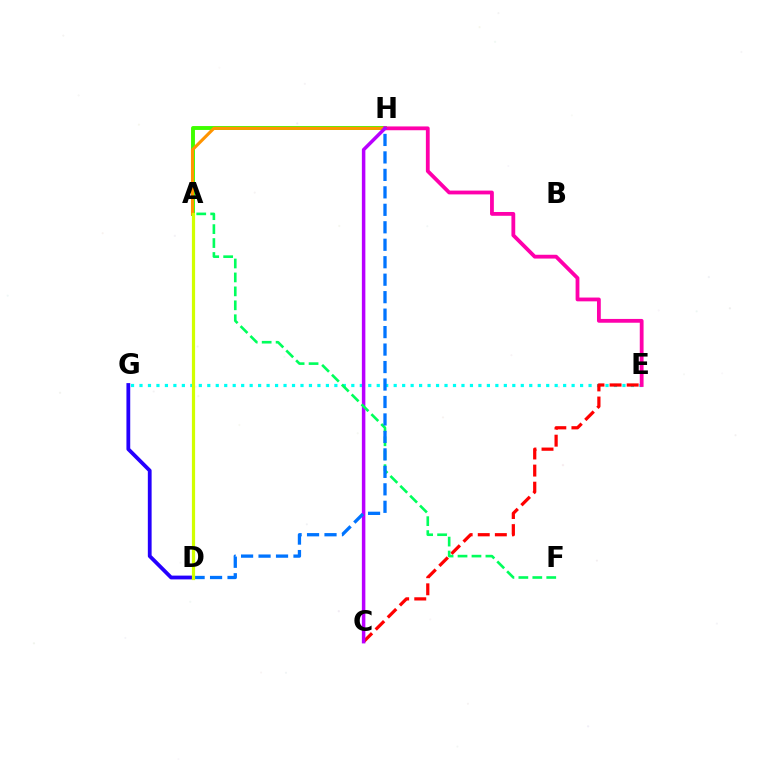{('A', 'H'): [{'color': '#3dff00', 'line_style': 'solid', 'thickness': 2.82}, {'color': '#ff9400', 'line_style': 'solid', 'thickness': 2.24}], ('E', 'G'): [{'color': '#00fff6', 'line_style': 'dotted', 'thickness': 2.3}], ('C', 'E'): [{'color': '#ff0000', 'line_style': 'dashed', 'thickness': 2.32}], ('E', 'H'): [{'color': '#ff00ac', 'line_style': 'solid', 'thickness': 2.73}], ('C', 'H'): [{'color': '#b900ff', 'line_style': 'solid', 'thickness': 2.52}], ('A', 'F'): [{'color': '#00ff5c', 'line_style': 'dashed', 'thickness': 1.89}], ('D', 'H'): [{'color': '#0074ff', 'line_style': 'dashed', 'thickness': 2.37}], ('D', 'G'): [{'color': '#2500ff', 'line_style': 'solid', 'thickness': 2.73}], ('A', 'D'): [{'color': '#d1ff00', 'line_style': 'solid', 'thickness': 2.3}]}